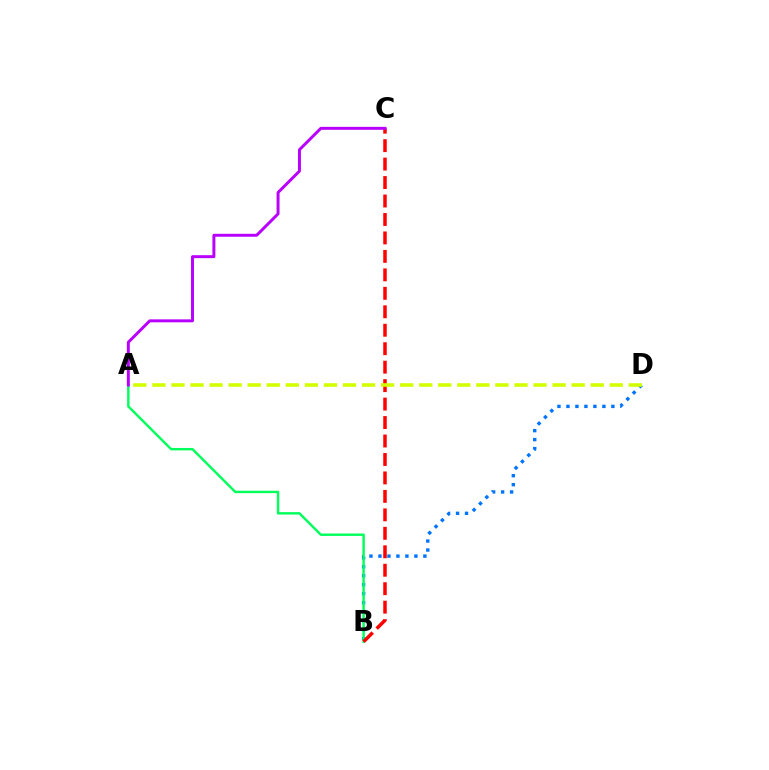{('B', 'D'): [{'color': '#0074ff', 'line_style': 'dotted', 'thickness': 2.44}], ('A', 'B'): [{'color': '#00ff5c', 'line_style': 'solid', 'thickness': 1.74}], ('B', 'C'): [{'color': '#ff0000', 'line_style': 'dashed', 'thickness': 2.51}], ('A', 'D'): [{'color': '#d1ff00', 'line_style': 'dashed', 'thickness': 2.59}], ('A', 'C'): [{'color': '#b900ff', 'line_style': 'solid', 'thickness': 2.13}]}